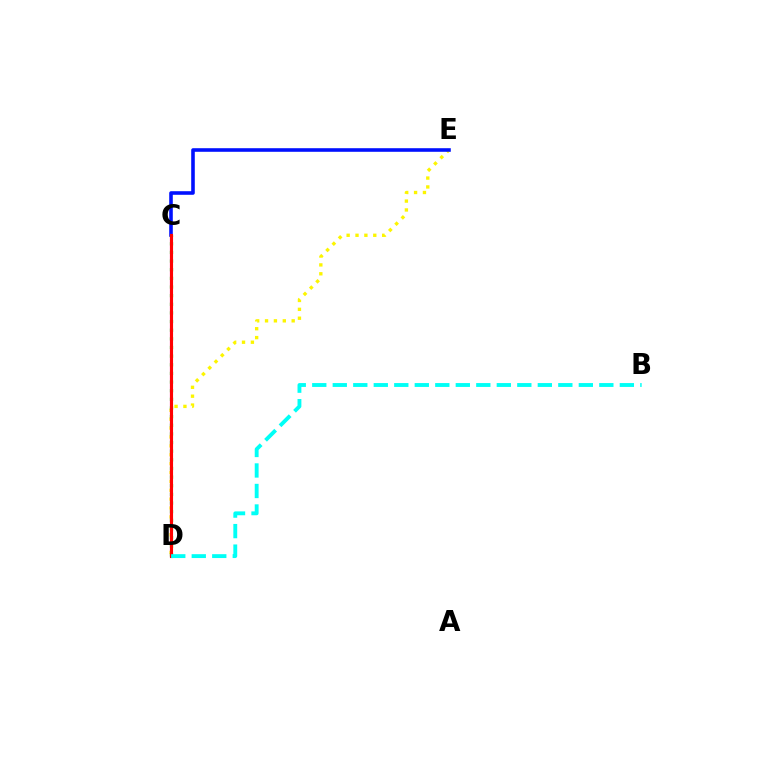{('D', 'E'): [{'color': '#fcf500', 'line_style': 'dotted', 'thickness': 2.41}], ('C', 'E'): [{'color': '#0010ff', 'line_style': 'solid', 'thickness': 2.58}], ('C', 'D'): [{'color': '#08ff00', 'line_style': 'dotted', 'thickness': 2.35}, {'color': '#ee00ff', 'line_style': 'solid', 'thickness': 1.51}, {'color': '#ff0000', 'line_style': 'solid', 'thickness': 2.24}], ('B', 'D'): [{'color': '#00fff6', 'line_style': 'dashed', 'thickness': 2.79}]}